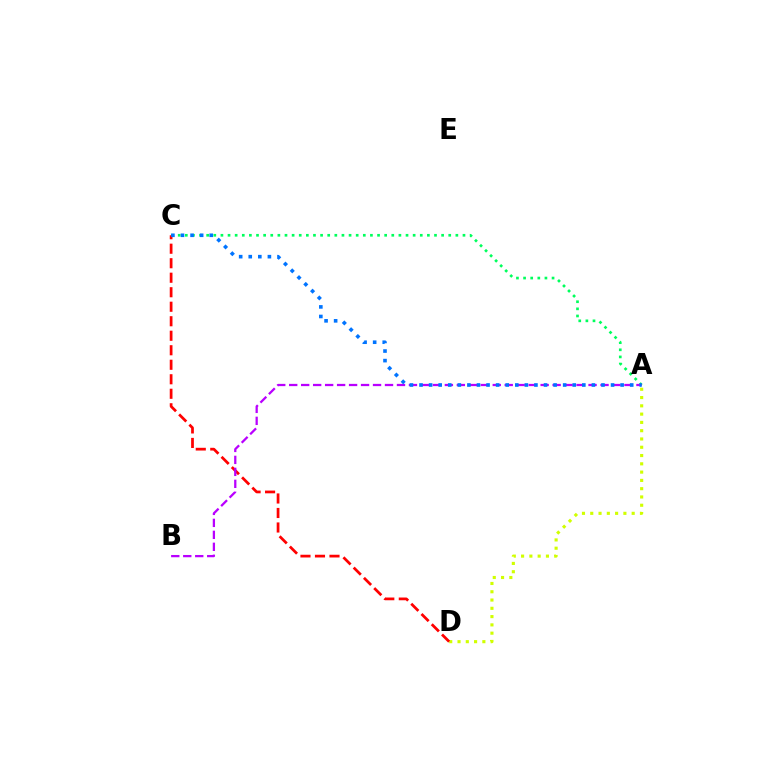{('A', 'D'): [{'color': '#d1ff00', 'line_style': 'dotted', 'thickness': 2.25}], ('A', 'C'): [{'color': '#00ff5c', 'line_style': 'dotted', 'thickness': 1.93}, {'color': '#0074ff', 'line_style': 'dotted', 'thickness': 2.6}], ('C', 'D'): [{'color': '#ff0000', 'line_style': 'dashed', 'thickness': 1.97}], ('A', 'B'): [{'color': '#b900ff', 'line_style': 'dashed', 'thickness': 1.63}]}